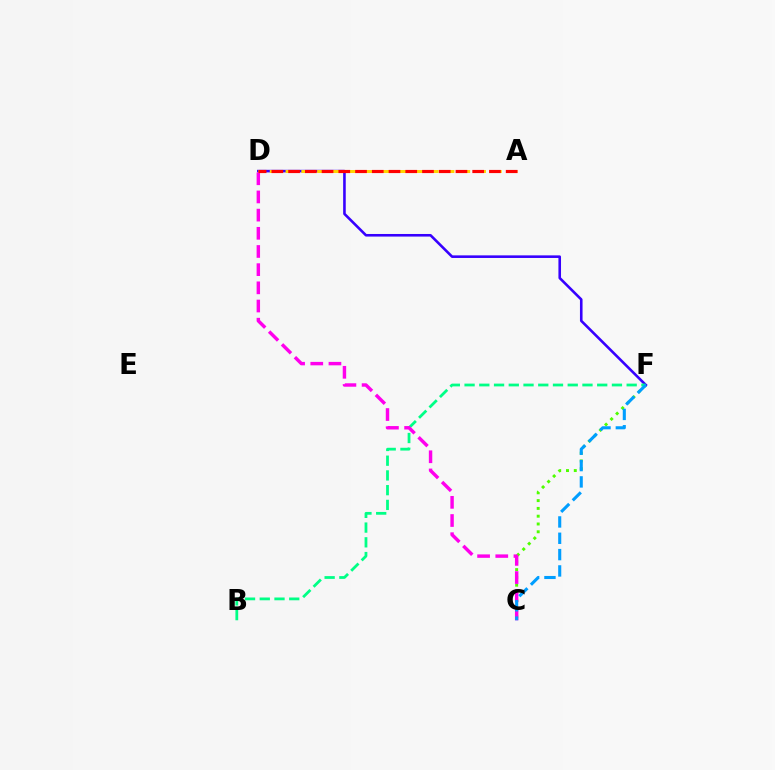{('C', 'F'): [{'color': '#4fff00', 'line_style': 'dotted', 'thickness': 2.12}, {'color': '#009eff', 'line_style': 'dashed', 'thickness': 2.22}], ('D', 'F'): [{'color': '#3700ff', 'line_style': 'solid', 'thickness': 1.87}], ('A', 'D'): [{'color': '#ffd500', 'line_style': 'dashed', 'thickness': 2.14}, {'color': '#ff0000', 'line_style': 'dashed', 'thickness': 2.27}], ('B', 'F'): [{'color': '#00ff86', 'line_style': 'dashed', 'thickness': 2.0}], ('C', 'D'): [{'color': '#ff00ed', 'line_style': 'dashed', 'thickness': 2.47}]}